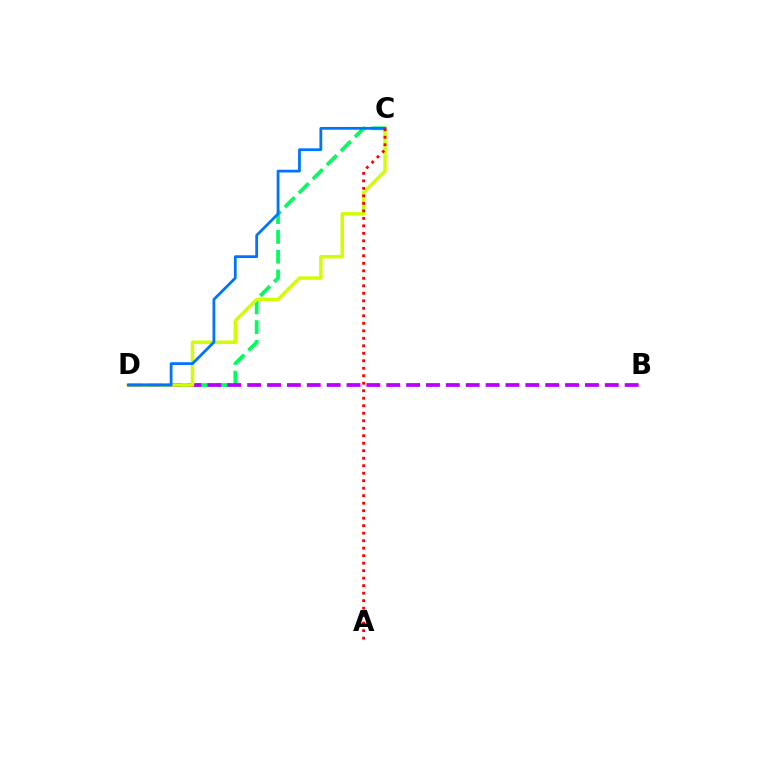{('C', 'D'): [{'color': '#00ff5c', 'line_style': 'dashed', 'thickness': 2.69}, {'color': '#d1ff00', 'line_style': 'solid', 'thickness': 2.51}, {'color': '#0074ff', 'line_style': 'solid', 'thickness': 2.0}], ('B', 'D'): [{'color': '#b900ff', 'line_style': 'dashed', 'thickness': 2.7}], ('A', 'C'): [{'color': '#ff0000', 'line_style': 'dotted', 'thickness': 2.04}]}